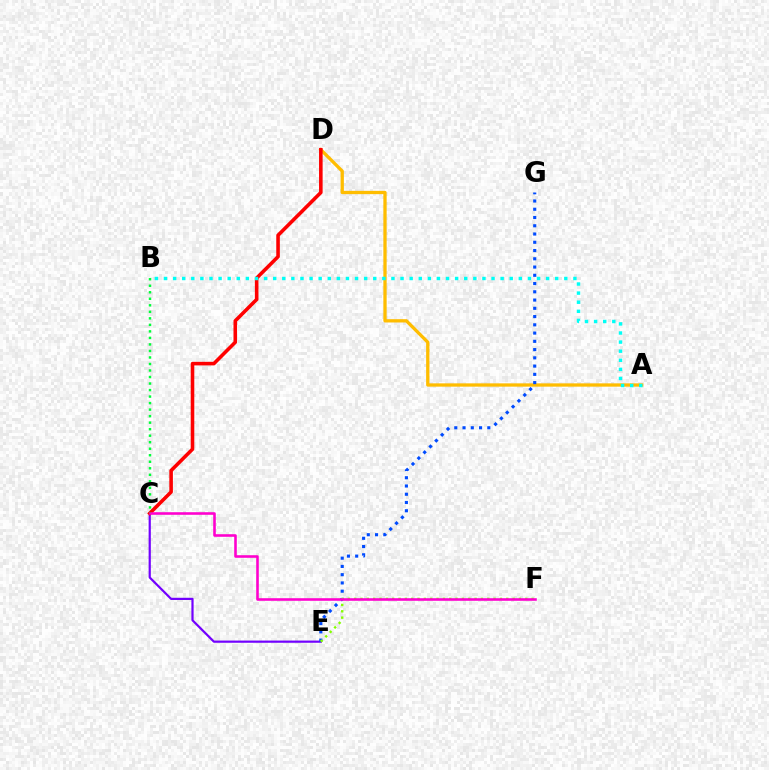{('A', 'D'): [{'color': '#ffbd00', 'line_style': 'solid', 'thickness': 2.37}], ('C', 'E'): [{'color': '#7200ff', 'line_style': 'solid', 'thickness': 1.58}], ('C', 'D'): [{'color': '#ff0000', 'line_style': 'solid', 'thickness': 2.58}], ('A', 'B'): [{'color': '#00fff6', 'line_style': 'dotted', 'thickness': 2.47}], ('E', 'G'): [{'color': '#004bff', 'line_style': 'dotted', 'thickness': 2.24}], ('E', 'F'): [{'color': '#84ff00', 'line_style': 'dotted', 'thickness': 1.72}], ('C', 'F'): [{'color': '#ff00cf', 'line_style': 'solid', 'thickness': 1.86}], ('B', 'C'): [{'color': '#00ff39', 'line_style': 'dotted', 'thickness': 1.77}]}